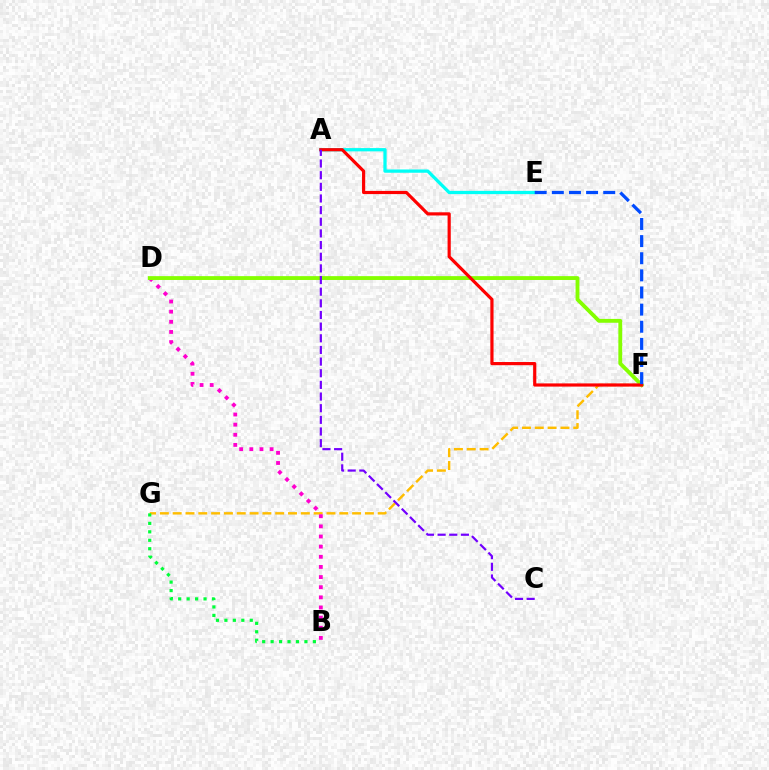{('A', 'E'): [{'color': '#00fff6', 'line_style': 'solid', 'thickness': 2.35}], ('F', 'G'): [{'color': '#ffbd00', 'line_style': 'dashed', 'thickness': 1.74}], ('B', 'D'): [{'color': '#ff00cf', 'line_style': 'dotted', 'thickness': 2.75}], ('D', 'F'): [{'color': '#84ff00', 'line_style': 'solid', 'thickness': 2.77}], ('A', 'F'): [{'color': '#ff0000', 'line_style': 'solid', 'thickness': 2.29}], ('A', 'C'): [{'color': '#7200ff', 'line_style': 'dashed', 'thickness': 1.58}], ('E', 'F'): [{'color': '#004bff', 'line_style': 'dashed', 'thickness': 2.33}], ('B', 'G'): [{'color': '#00ff39', 'line_style': 'dotted', 'thickness': 2.3}]}